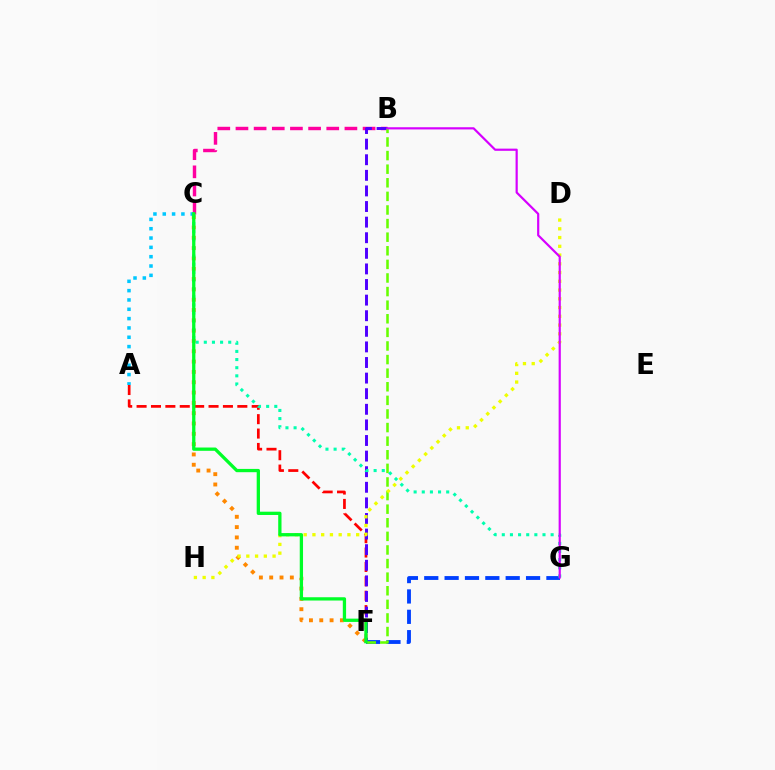{('A', 'F'): [{'color': '#ff0000', 'line_style': 'dashed', 'thickness': 1.96}], ('B', 'C'): [{'color': '#ff00a0', 'line_style': 'dashed', 'thickness': 2.47}], ('F', 'G'): [{'color': '#003fff', 'line_style': 'dashed', 'thickness': 2.77}], ('C', 'F'): [{'color': '#ff8800', 'line_style': 'dotted', 'thickness': 2.8}, {'color': '#00ff27', 'line_style': 'solid', 'thickness': 2.37}], ('A', 'C'): [{'color': '#00c7ff', 'line_style': 'dotted', 'thickness': 2.53}], ('B', 'F'): [{'color': '#4f00ff', 'line_style': 'dashed', 'thickness': 2.12}, {'color': '#66ff00', 'line_style': 'dashed', 'thickness': 1.85}], ('D', 'H'): [{'color': '#eeff00', 'line_style': 'dotted', 'thickness': 2.38}], ('C', 'G'): [{'color': '#00ffaf', 'line_style': 'dotted', 'thickness': 2.21}], ('B', 'G'): [{'color': '#d600ff', 'line_style': 'solid', 'thickness': 1.58}]}